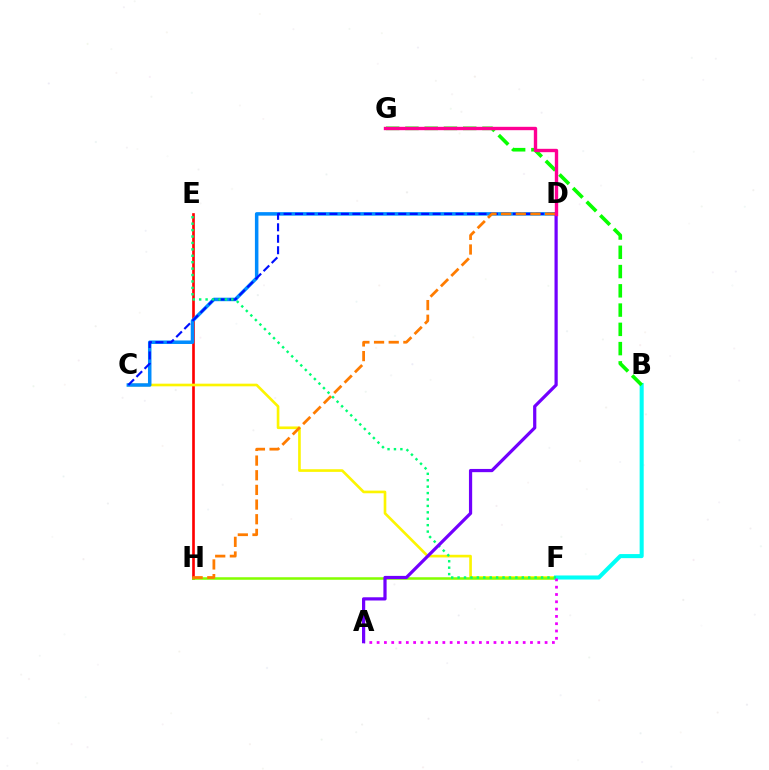{('E', 'H'): [{'color': '#ff0000', 'line_style': 'solid', 'thickness': 1.91}], ('C', 'F'): [{'color': '#fcf500', 'line_style': 'solid', 'thickness': 1.91}], ('C', 'D'): [{'color': '#008cff', 'line_style': 'solid', 'thickness': 2.53}, {'color': '#0010ff', 'line_style': 'dashed', 'thickness': 1.56}], ('F', 'H'): [{'color': '#84ff00', 'line_style': 'solid', 'thickness': 1.82}], ('B', 'F'): [{'color': '#00fff6', 'line_style': 'solid', 'thickness': 2.93}], ('A', 'F'): [{'color': '#ee00ff', 'line_style': 'dotted', 'thickness': 1.98}], ('E', 'F'): [{'color': '#00ff74', 'line_style': 'dotted', 'thickness': 1.74}], ('A', 'D'): [{'color': '#7200ff', 'line_style': 'solid', 'thickness': 2.32}], ('B', 'G'): [{'color': '#08ff00', 'line_style': 'dashed', 'thickness': 2.62}], ('D', 'H'): [{'color': '#ff7c00', 'line_style': 'dashed', 'thickness': 1.99}], ('D', 'G'): [{'color': '#ff0094', 'line_style': 'solid', 'thickness': 2.42}]}